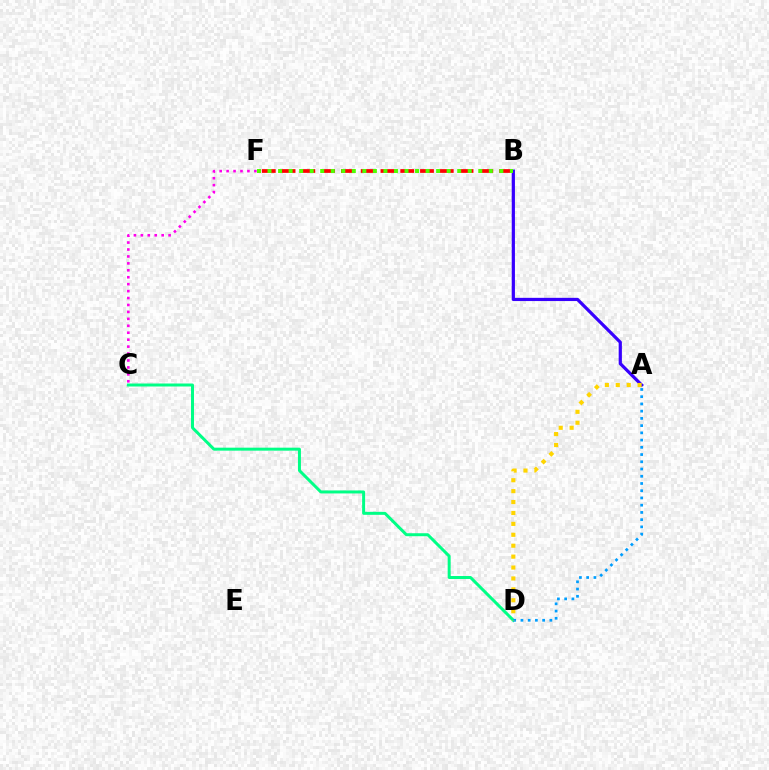{('C', 'D'): [{'color': '#00ff86', 'line_style': 'solid', 'thickness': 2.15}], ('B', 'F'): [{'color': '#ff0000', 'line_style': 'dashed', 'thickness': 2.69}, {'color': '#4fff00', 'line_style': 'dotted', 'thickness': 2.86}], ('A', 'B'): [{'color': '#3700ff', 'line_style': 'solid', 'thickness': 2.31}], ('A', 'D'): [{'color': '#009eff', 'line_style': 'dotted', 'thickness': 1.97}, {'color': '#ffd500', 'line_style': 'dotted', 'thickness': 2.97}], ('C', 'F'): [{'color': '#ff00ed', 'line_style': 'dotted', 'thickness': 1.88}]}